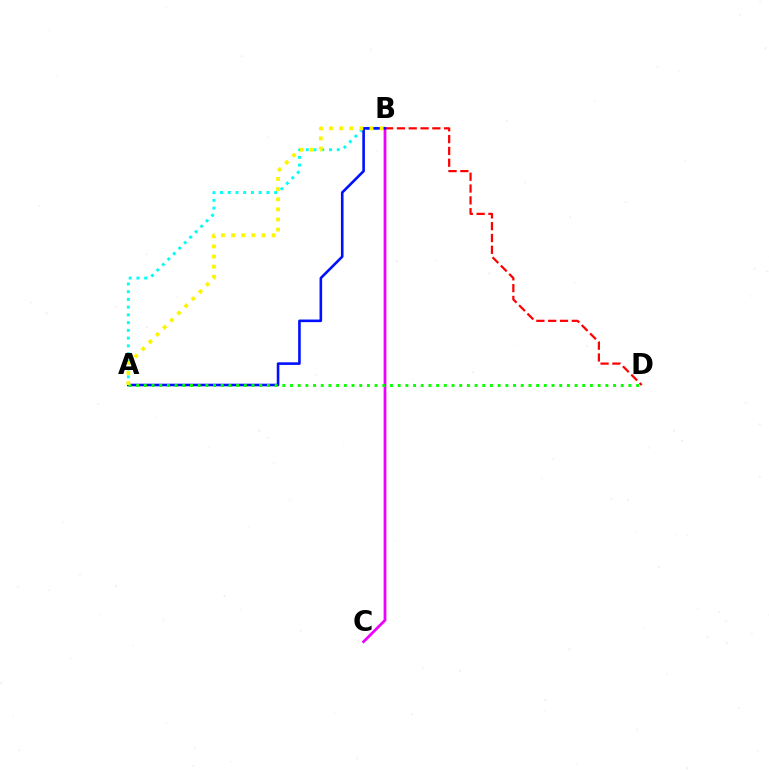{('B', 'D'): [{'color': '#ff0000', 'line_style': 'dashed', 'thickness': 1.6}], ('A', 'B'): [{'color': '#00fff6', 'line_style': 'dotted', 'thickness': 2.1}, {'color': '#0010ff', 'line_style': 'solid', 'thickness': 1.87}, {'color': '#fcf500', 'line_style': 'dotted', 'thickness': 2.75}], ('B', 'C'): [{'color': '#ee00ff', 'line_style': 'solid', 'thickness': 1.99}], ('A', 'D'): [{'color': '#08ff00', 'line_style': 'dotted', 'thickness': 2.09}]}